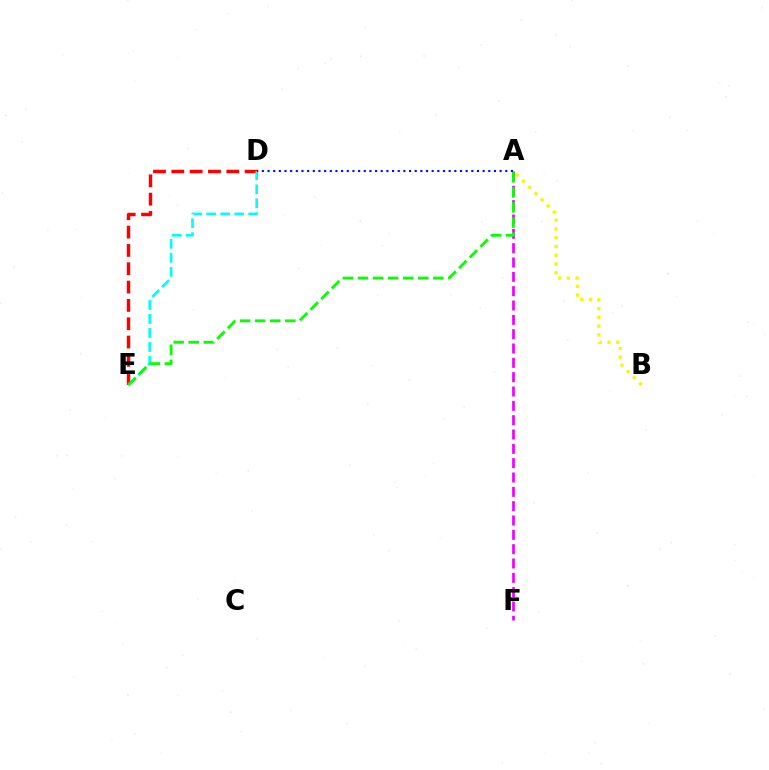{('A', 'B'): [{'color': '#fcf500', 'line_style': 'dotted', 'thickness': 2.38}], ('D', 'E'): [{'color': '#ff0000', 'line_style': 'dashed', 'thickness': 2.49}, {'color': '#00fff6', 'line_style': 'dashed', 'thickness': 1.9}], ('A', 'F'): [{'color': '#ee00ff', 'line_style': 'dashed', 'thickness': 1.95}], ('A', 'D'): [{'color': '#0010ff', 'line_style': 'dotted', 'thickness': 1.54}], ('A', 'E'): [{'color': '#08ff00', 'line_style': 'dashed', 'thickness': 2.05}]}